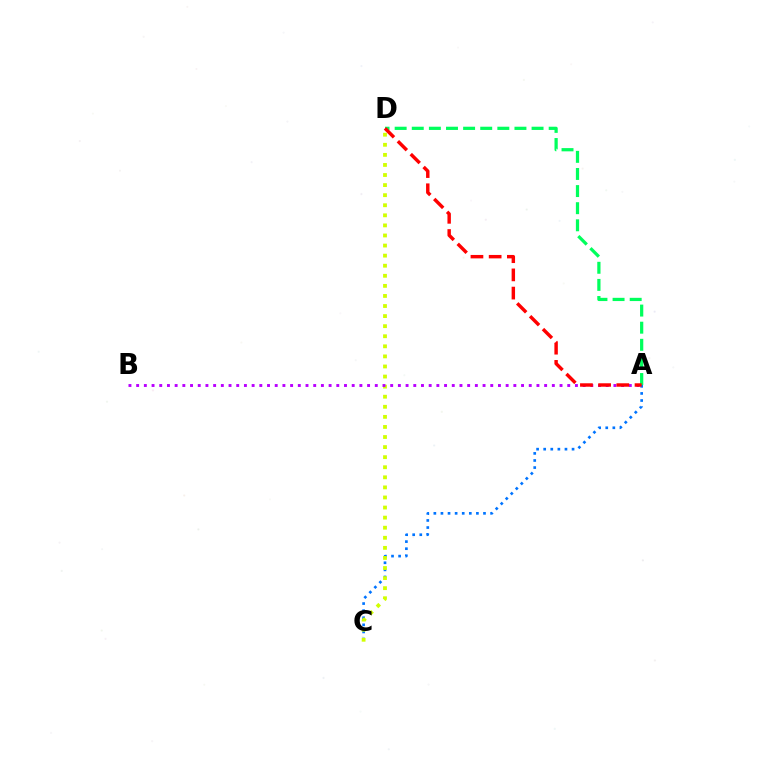{('A', 'C'): [{'color': '#0074ff', 'line_style': 'dotted', 'thickness': 1.93}], ('C', 'D'): [{'color': '#d1ff00', 'line_style': 'dotted', 'thickness': 2.74}], ('A', 'B'): [{'color': '#b900ff', 'line_style': 'dotted', 'thickness': 2.09}], ('A', 'D'): [{'color': '#00ff5c', 'line_style': 'dashed', 'thickness': 2.32}, {'color': '#ff0000', 'line_style': 'dashed', 'thickness': 2.47}]}